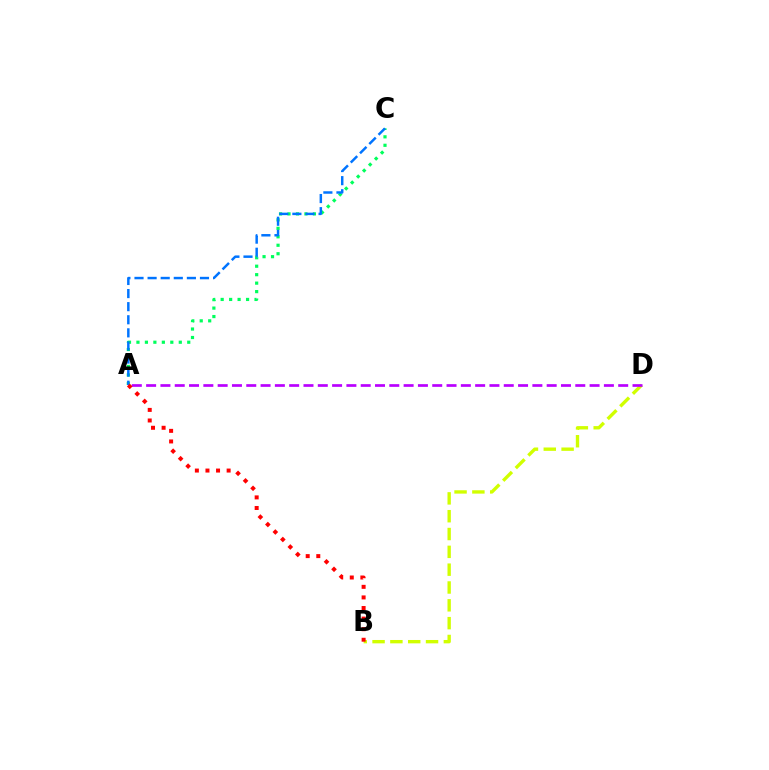{('A', 'C'): [{'color': '#00ff5c', 'line_style': 'dotted', 'thickness': 2.3}, {'color': '#0074ff', 'line_style': 'dashed', 'thickness': 1.78}], ('B', 'D'): [{'color': '#d1ff00', 'line_style': 'dashed', 'thickness': 2.42}], ('A', 'D'): [{'color': '#b900ff', 'line_style': 'dashed', 'thickness': 1.94}], ('A', 'B'): [{'color': '#ff0000', 'line_style': 'dotted', 'thickness': 2.88}]}